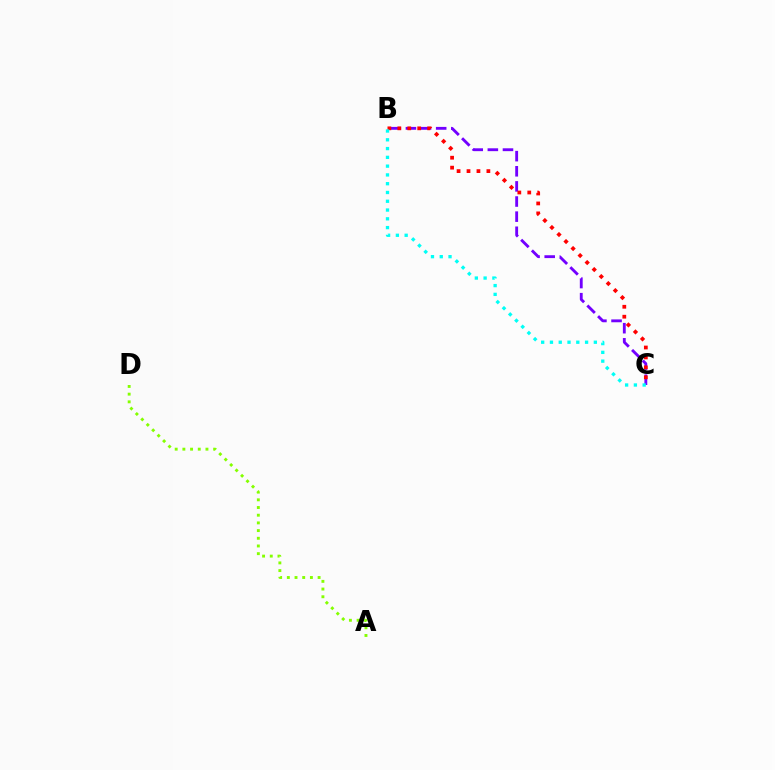{('B', 'C'): [{'color': '#7200ff', 'line_style': 'dashed', 'thickness': 2.05}, {'color': '#ff0000', 'line_style': 'dotted', 'thickness': 2.7}, {'color': '#00fff6', 'line_style': 'dotted', 'thickness': 2.39}], ('A', 'D'): [{'color': '#84ff00', 'line_style': 'dotted', 'thickness': 2.09}]}